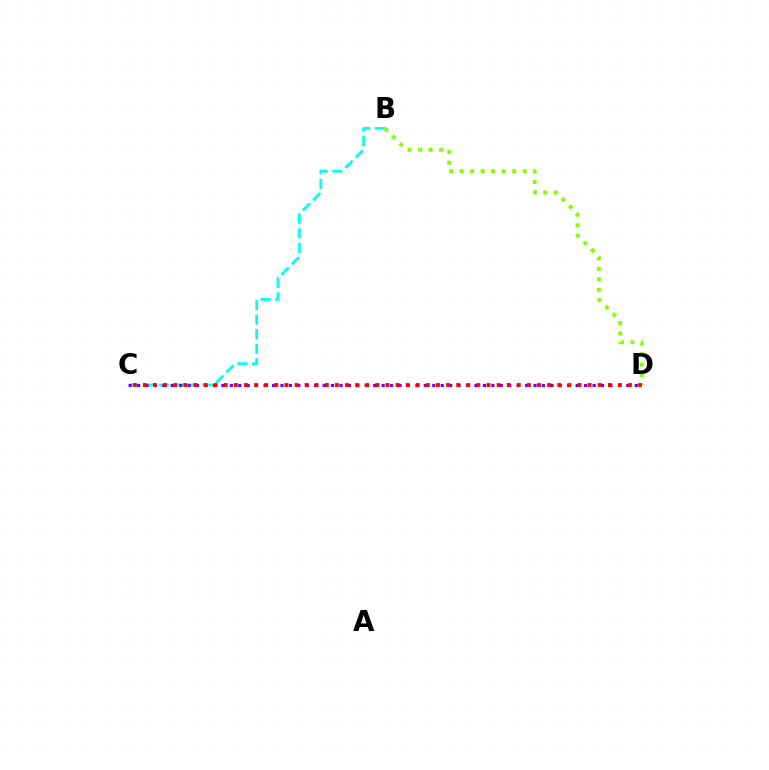{('B', 'C'): [{'color': '#00fff6', 'line_style': 'dashed', 'thickness': 1.98}], ('B', 'D'): [{'color': '#84ff00', 'line_style': 'dotted', 'thickness': 2.85}], ('C', 'D'): [{'color': '#7200ff', 'line_style': 'dotted', 'thickness': 2.29}, {'color': '#ff0000', 'line_style': 'dotted', 'thickness': 2.75}]}